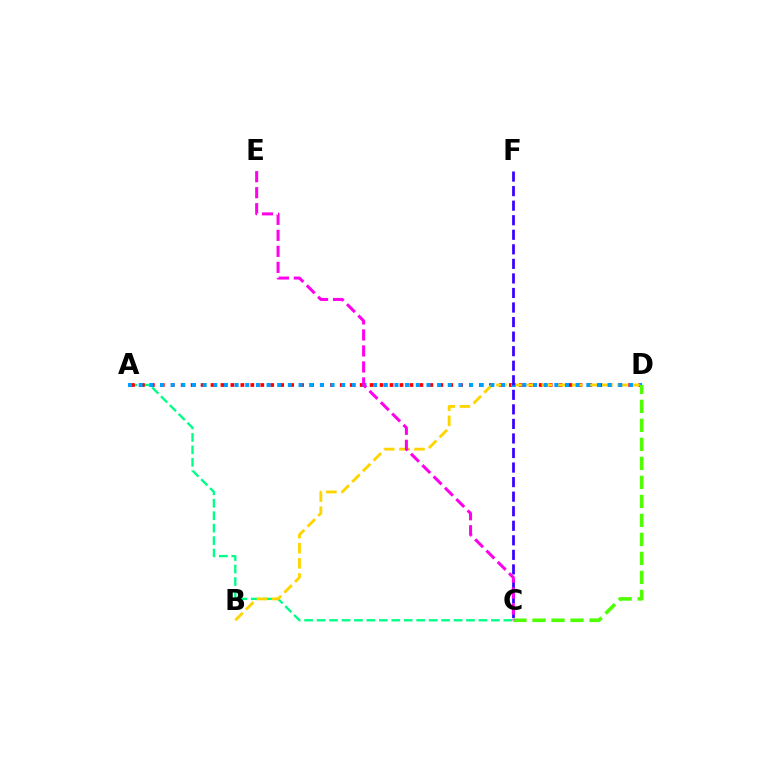{('A', 'C'): [{'color': '#00ff86', 'line_style': 'dashed', 'thickness': 1.69}], ('A', 'D'): [{'color': '#ff0000', 'line_style': 'dotted', 'thickness': 2.7}, {'color': '#009eff', 'line_style': 'dotted', 'thickness': 2.9}], ('B', 'D'): [{'color': '#ffd500', 'line_style': 'dashed', 'thickness': 2.06}], ('C', 'F'): [{'color': '#3700ff', 'line_style': 'dashed', 'thickness': 1.98}], ('C', 'D'): [{'color': '#4fff00', 'line_style': 'dashed', 'thickness': 2.58}], ('C', 'E'): [{'color': '#ff00ed', 'line_style': 'dashed', 'thickness': 2.17}]}